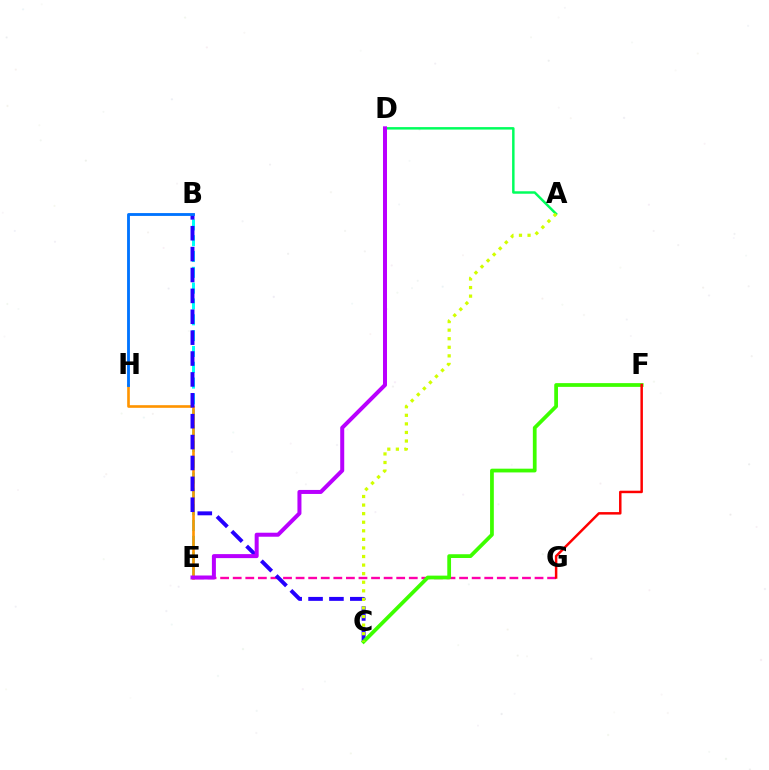{('B', 'E'): [{'color': '#00fff6', 'line_style': 'dashed', 'thickness': 2.15}], ('E', 'G'): [{'color': '#ff00ac', 'line_style': 'dashed', 'thickness': 1.71}], ('E', 'H'): [{'color': '#ff9400', 'line_style': 'solid', 'thickness': 1.9}], ('A', 'D'): [{'color': '#00ff5c', 'line_style': 'solid', 'thickness': 1.78}], ('B', 'C'): [{'color': '#2500ff', 'line_style': 'dashed', 'thickness': 2.84}], ('B', 'H'): [{'color': '#0074ff', 'line_style': 'solid', 'thickness': 2.05}], ('C', 'F'): [{'color': '#3dff00', 'line_style': 'solid', 'thickness': 2.7}], ('F', 'G'): [{'color': '#ff0000', 'line_style': 'solid', 'thickness': 1.79}], ('A', 'C'): [{'color': '#d1ff00', 'line_style': 'dotted', 'thickness': 2.33}], ('D', 'E'): [{'color': '#b900ff', 'line_style': 'solid', 'thickness': 2.88}]}